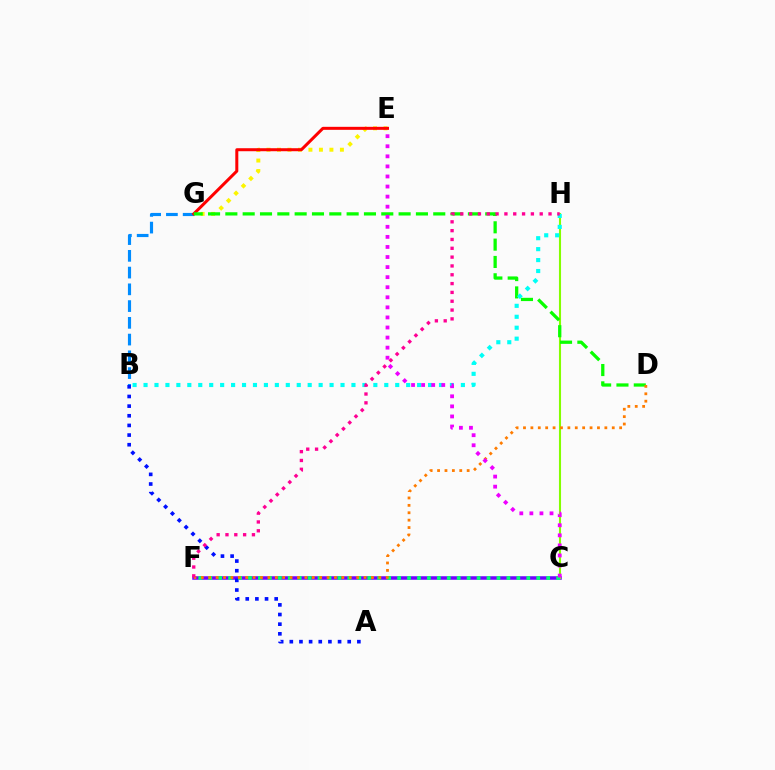{('B', 'G'): [{'color': '#008cff', 'line_style': 'dashed', 'thickness': 2.28}], ('C', 'F'): [{'color': '#7200ff', 'line_style': 'solid', 'thickness': 2.54}, {'color': '#00ff74', 'line_style': 'dotted', 'thickness': 2.7}], ('A', 'B'): [{'color': '#0010ff', 'line_style': 'dotted', 'thickness': 2.62}], ('C', 'H'): [{'color': '#84ff00', 'line_style': 'solid', 'thickness': 1.51}], ('E', 'G'): [{'color': '#fcf500', 'line_style': 'dotted', 'thickness': 2.85}, {'color': '#ff0000', 'line_style': 'solid', 'thickness': 2.17}], ('D', 'G'): [{'color': '#08ff00', 'line_style': 'dashed', 'thickness': 2.35}], ('B', 'H'): [{'color': '#00fff6', 'line_style': 'dotted', 'thickness': 2.97}], ('D', 'F'): [{'color': '#ff7c00', 'line_style': 'dotted', 'thickness': 2.01}], ('C', 'E'): [{'color': '#ee00ff', 'line_style': 'dotted', 'thickness': 2.74}], ('F', 'H'): [{'color': '#ff0094', 'line_style': 'dotted', 'thickness': 2.4}]}